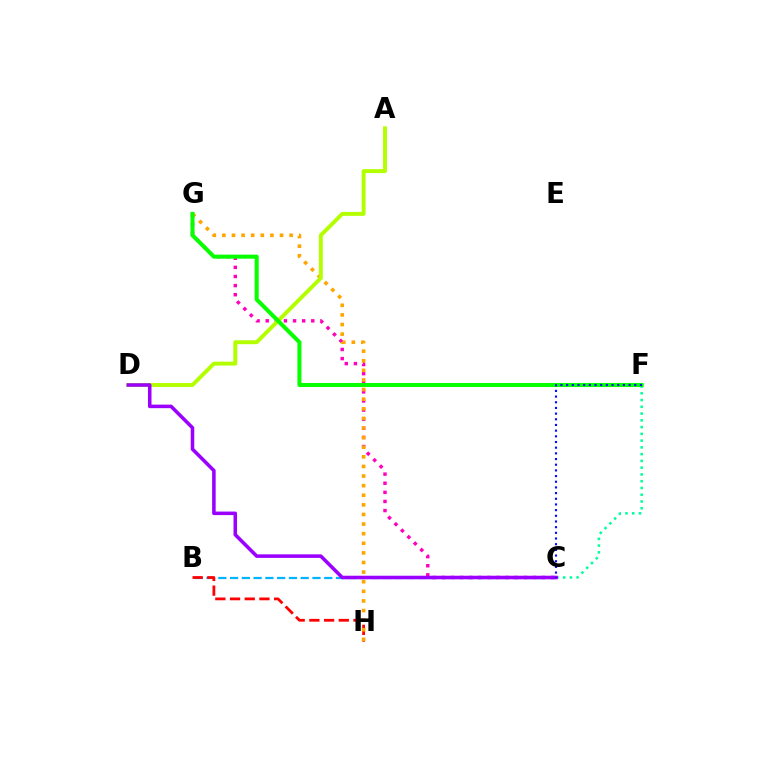{('C', 'F'): [{'color': '#00ff9d', 'line_style': 'dotted', 'thickness': 1.84}, {'color': '#0010ff', 'line_style': 'dotted', 'thickness': 1.54}], ('B', 'C'): [{'color': '#00b5ff', 'line_style': 'dashed', 'thickness': 1.6}], ('B', 'H'): [{'color': '#ff0000', 'line_style': 'dashed', 'thickness': 2.0}], ('C', 'G'): [{'color': '#ff00bd', 'line_style': 'dotted', 'thickness': 2.48}], ('G', 'H'): [{'color': '#ffa500', 'line_style': 'dotted', 'thickness': 2.61}], ('A', 'D'): [{'color': '#b3ff00', 'line_style': 'solid', 'thickness': 2.82}], ('C', 'D'): [{'color': '#9b00ff', 'line_style': 'solid', 'thickness': 2.55}], ('F', 'G'): [{'color': '#08ff00', 'line_style': 'solid', 'thickness': 2.91}]}